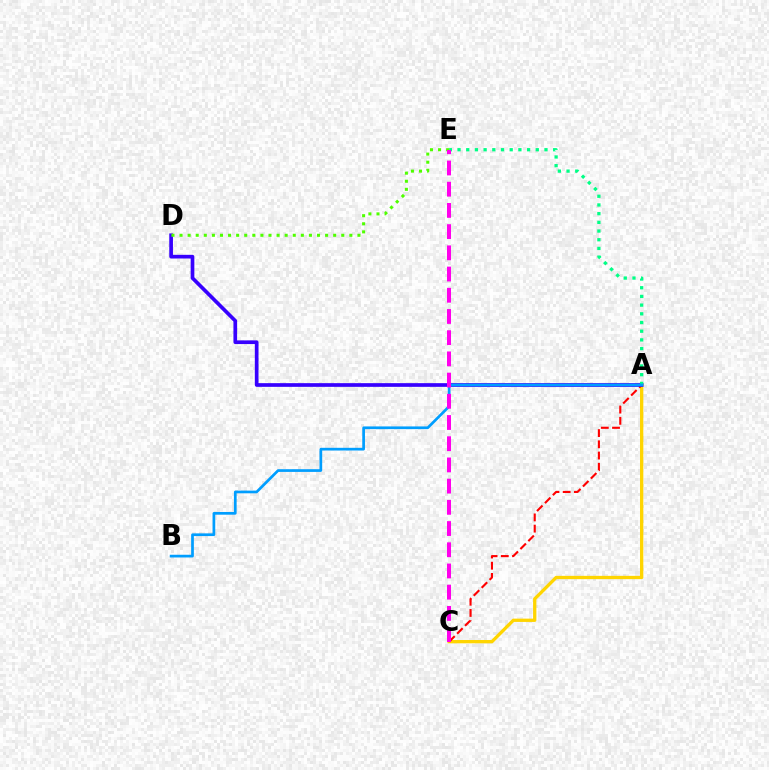{('A', 'C'): [{'color': '#ffd500', 'line_style': 'solid', 'thickness': 2.38}, {'color': '#ff0000', 'line_style': 'dashed', 'thickness': 1.52}], ('A', 'D'): [{'color': '#3700ff', 'line_style': 'solid', 'thickness': 2.65}], ('A', 'E'): [{'color': '#00ff86', 'line_style': 'dotted', 'thickness': 2.36}], ('A', 'B'): [{'color': '#009eff', 'line_style': 'solid', 'thickness': 1.95}], ('D', 'E'): [{'color': '#4fff00', 'line_style': 'dotted', 'thickness': 2.2}], ('C', 'E'): [{'color': '#ff00ed', 'line_style': 'dashed', 'thickness': 2.88}]}